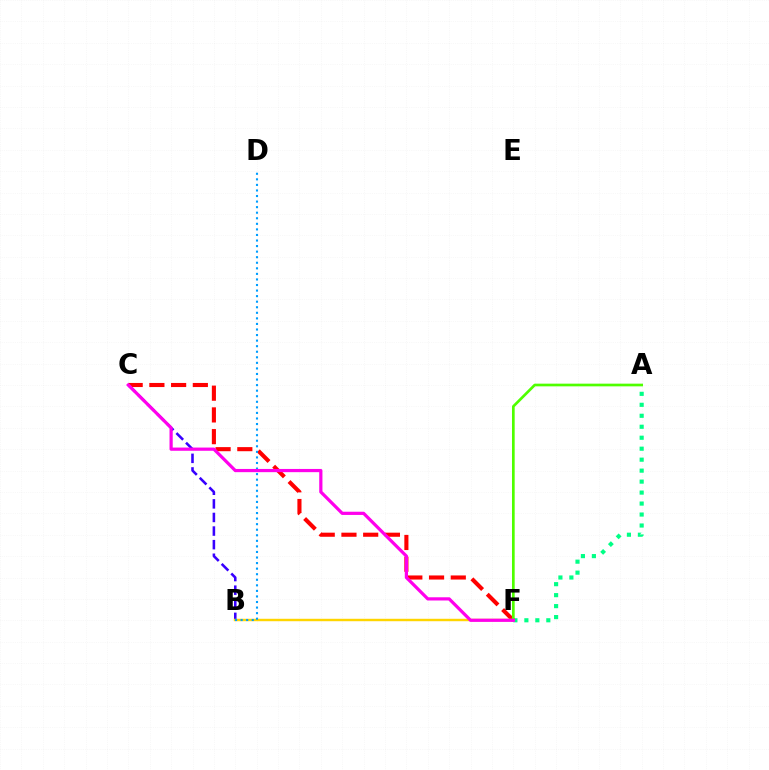{('A', 'F'): [{'color': '#00ff86', 'line_style': 'dotted', 'thickness': 2.98}, {'color': '#4fff00', 'line_style': 'solid', 'thickness': 1.93}], ('B', 'C'): [{'color': '#3700ff', 'line_style': 'dashed', 'thickness': 1.85}], ('C', 'F'): [{'color': '#ff0000', 'line_style': 'dashed', 'thickness': 2.95}, {'color': '#ff00ed', 'line_style': 'solid', 'thickness': 2.32}], ('B', 'F'): [{'color': '#ffd500', 'line_style': 'solid', 'thickness': 1.75}], ('B', 'D'): [{'color': '#009eff', 'line_style': 'dotted', 'thickness': 1.51}]}